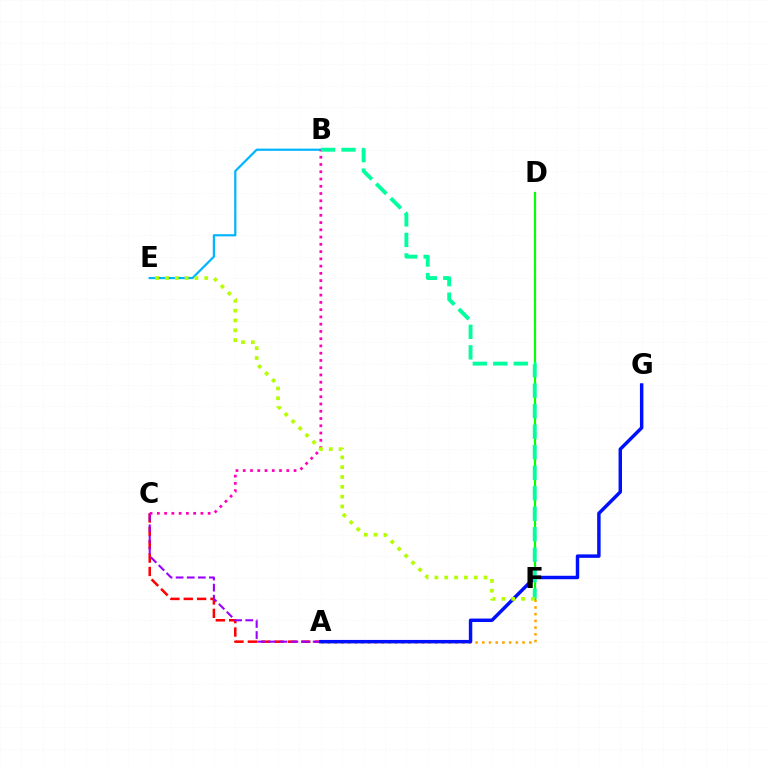{('A', 'F'): [{'color': '#ffa500', 'line_style': 'dotted', 'thickness': 1.82}], ('A', 'C'): [{'color': '#ff0000', 'line_style': 'dashed', 'thickness': 1.82}, {'color': '#9b00ff', 'line_style': 'dashed', 'thickness': 1.51}], ('B', 'E'): [{'color': '#00b5ff', 'line_style': 'solid', 'thickness': 1.59}], ('D', 'F'): [{'color': '#08ff00', 'line_style': 'solid', 'thickness': 1.6}], ('B', 'C'): [{'color': '#ff00bd', 'line_style': 'dotted', 'thickness': 1.97}], ('A', 'G'): [{'color': '#0010ff', 'line_style': 'solid', 'thickness': 2.49}], ('B', 'F'): [{'color': '#00ff9d', 'line_style': 'dashed', 'thickness': 2.79}], ('E', 'F'): [{'color': '#b3ff00', 'line_style': 'dotted', 'thickness': 2.67}]}